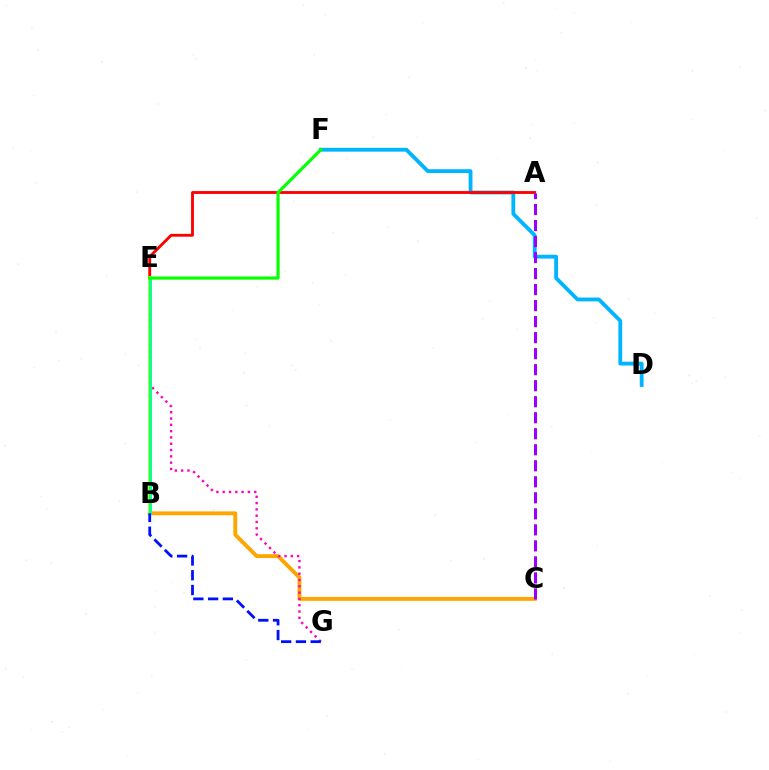{('D', 'F'): [{'color': '#00b5ff', 'line_style': 'solid', 'thickness': 2.75}], ('B', 'C'): [{'color': '#ffa500', 'line_style': 'solid', 'thickness': 2.8}], ('A', 'E'): [{'color': '#ff0000', 'line_style': 'solid', 'thickness': 2.06}], ('E', 'G'): [{'color': '#ff00bd', 'line_style': 'dotted', 'thickness': 1.71}], ('A', 'C'): [{'color': '#9b00ff', 'line_style': 'dashed', 'thickness': 2.18}], ('B', 'E'): [{'color': '#b3ff00', 'line_style': 'solid', 'thickness': 2.72}, {'color': '#00ff9d', 'line_style': 'solid', 'thickness': 2.04}], ('B', 'G'): [{'color': '#0010ff', 'line_style': 'dashed', 'thickness': 2.0}], ('E', 'F'): [{'color': '#08ff00', 'line_style': 'solid', 'thickness': 2.28}]}